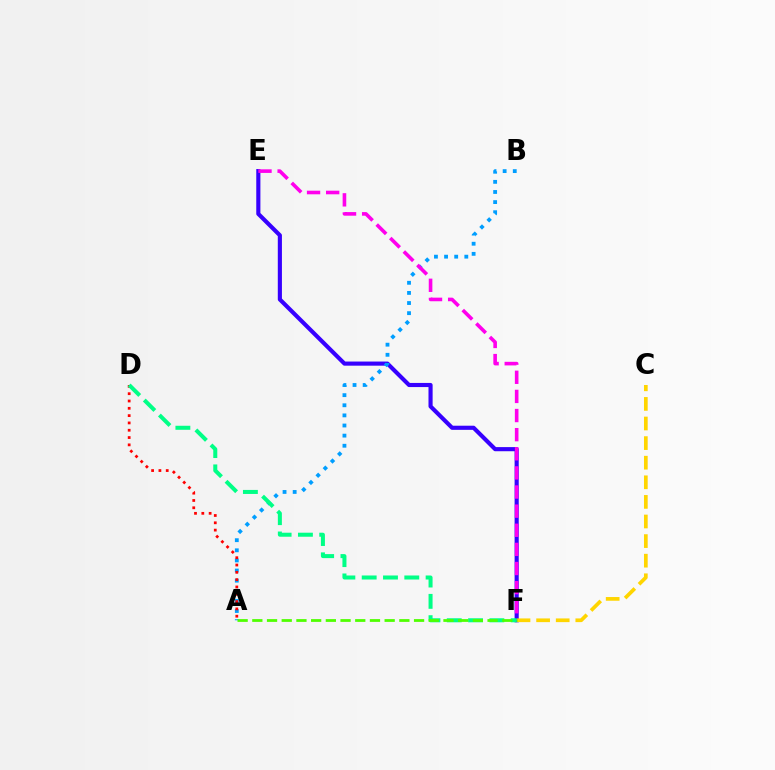{('E', 'F'): [{'color': '#3700ff', 'line_style': 'solid', 'thickness': 2.97}, {'color': '#ff00ed', 'line_style': 'dashed', 'thickness': 2.6}], ('A', 'B'): [{'color': '#009eff', 'line_style': 'dotted', 'thickness': 2.75}], ('A', 'D'): [{'color': '#ff0000', 'line_style': 'dotted', 'thickness': 1.99}], ('C', 'F'): [{'color': '#ffd500', 'line_style': 'dashed', 'thickness': 2.66}], ('D', 'F'): [{'color': '#00ff86', 'line_style': 'dashed', 'thickness': 2.89}], ('A', 'F'): [{'color': '#4fff00', 'line_style': 'dashed', 'thickness': 2.0}]}